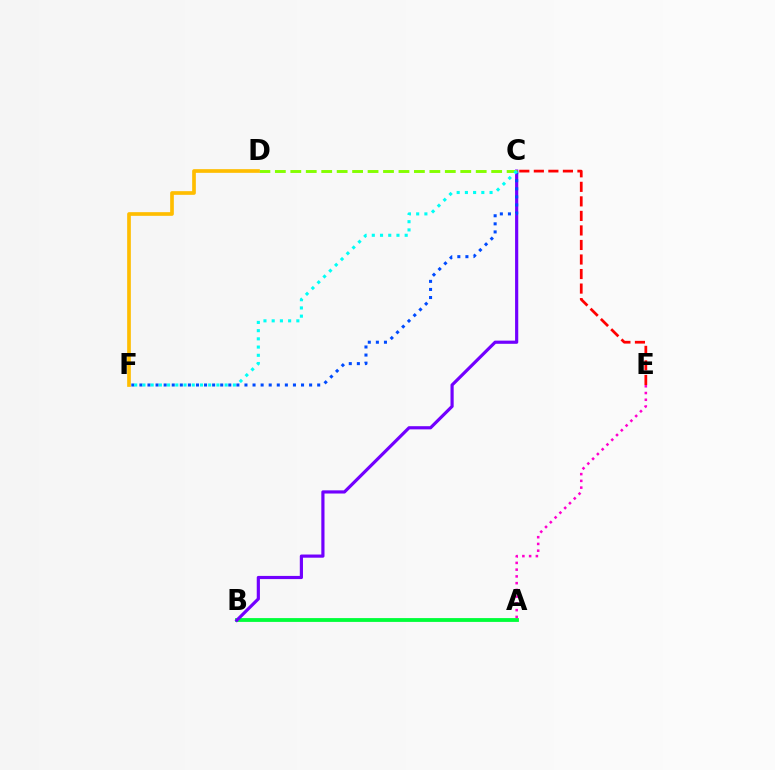{('A', 'B'): [{'color': '#00ff39', 'line_style': 'solid', 'thickness': 2.75}], ('B', 'C'): [{'color': '#7200ff', 'line_style': 'solid', 'thickness': 2.29}], ('C', 'E'): [{'color': '#ff0000', 'line_style': 'dashed', 'thickness': 1.97}], ('C', 'F'): [{'color': '#004bff', 'line_style': 'dotted', 'thickness': 2.2}, {'color': '#00fff6', 'line_style': 'dotted', 'thickness': 2.23}], ('C', 'D'): [{'color': '#84ff00', 'line_style': 'dashed', 'thickness': 2.1}], ('A', 'E'): [{'color': '#ff00cf', 'line_style': 'dotted', 'thickness': 1.83}], ('D', 'F'): [{'color': '#ffbd00', 'line_style': 'solid', 'thickness': 2.65}]}